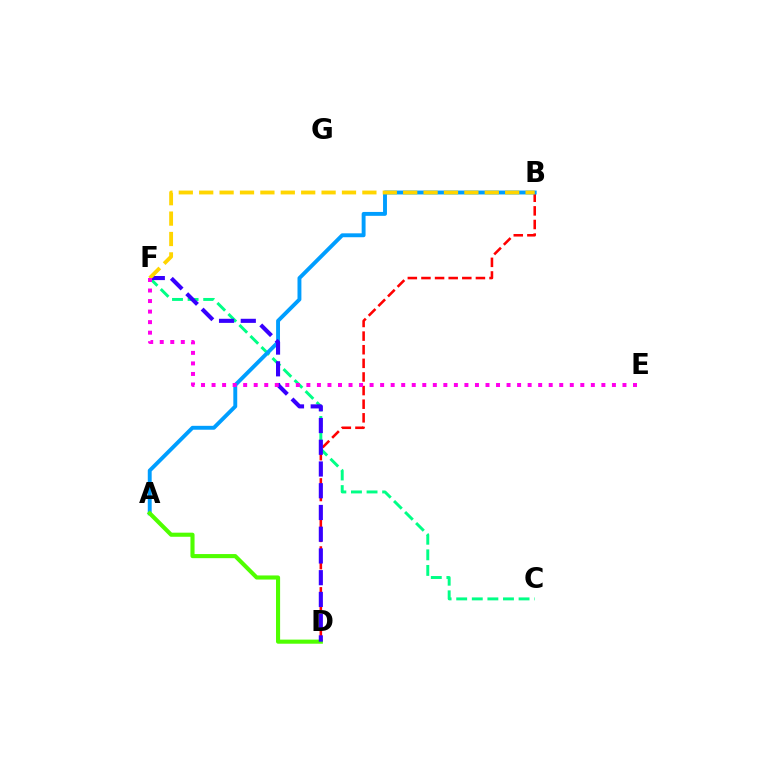{('B', 'D'): [{'color': '#ff0000', 'line_style': 'dashed', 'thickness': 1.85}], ('C', 'F'): [{'color': '#00ff86', 'line_style': 'dashed', 'thickness': 2.12}], ('A', 'B'): [{'color': '#009eff', 'line_style': 'solid', 'thickness': 2.81}], ('A', 'D'): [{'color': '#4fff00', 'line_style': 'solid', 'thickness': 2.95}], ('D', 'F'): [{'color': '#3700ff', 'line_style': 'dashed', 'thickness': 2.95}], ('B', 'F'): [{'color': '#ffd500', 'line_style': 'dashed', 'thickness': 2.77}], ('E', 'F'): [{'color': '#ff00ed', 'line_style': 'dotted', 'thickness': 2.86}]}